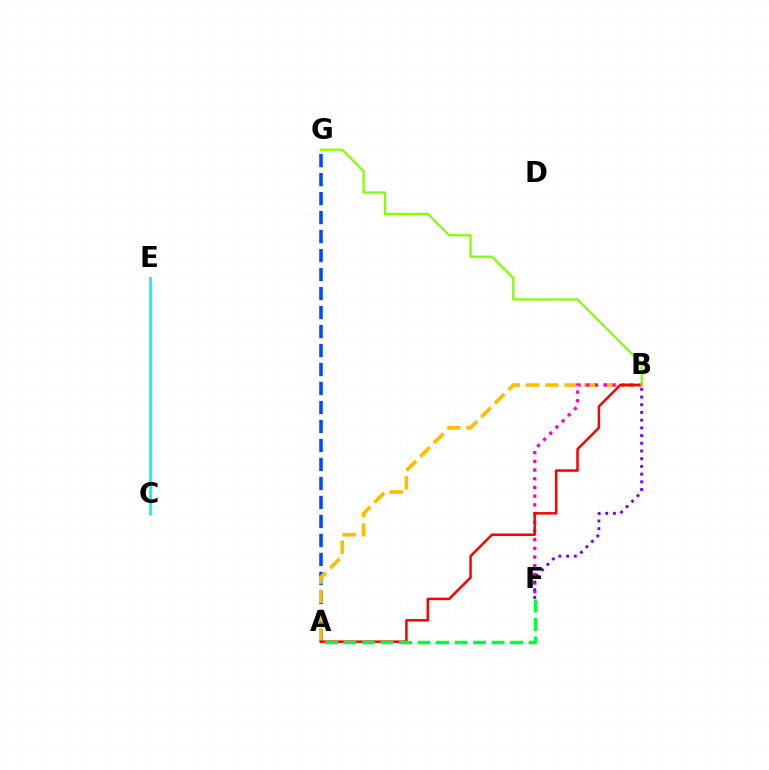{('A', 'G'): [{'color': '#004bff', 'line_style': 'dashed', 'thickness': 2.58}], ('A', 'B'): [{'color': '#ffbd00', 'line_style': 'dashed', 'thickness': 2.63}, {'color': '#ff0000', 'line_style': 'solid', 'thickness': 1.81}], ('B', 'F'): [{'color': '#ff00cf', 'line_style': 'dotted', 'thickness': 2.36}, {'color': '#7200ff', 'line_style': 'dotted', 'thickness': 2.09}], ('B', 'G'): [{'color': '#84ff00', 'line_style': 'solid', 'thickness': 1.63}], ('A', 'F'): [{'color': '#00ff39', 'line_style': 'dashed', 'thickness': 2.51}], ('C', 'E'): [{'color': '#00fff6', 'line_style': 'solid', 'thickness': 2.11}]}